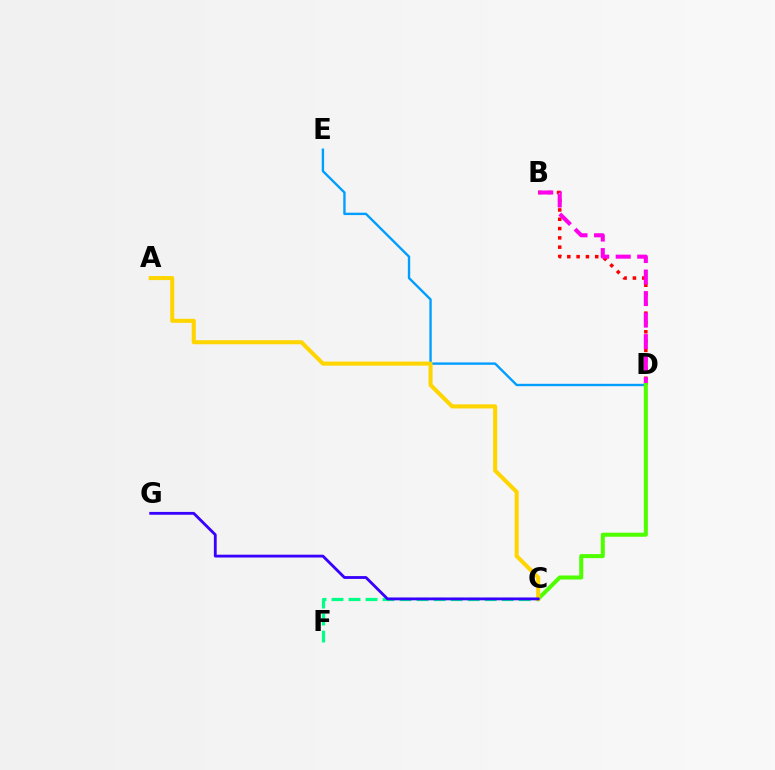{('B', 'D'): [{'color': '#ff0000', 'line_style': 'dotted', 'thickness': 2.53}, {'color': '#ff00ed', 'line_style': 'dashed', 'thickness': 2.92}], ('C', 'F'): [{'color': '#00ff86', 'line_style': 'dashed', 'thickness': 2.31}], ('D', 'E'): [{'color': '#009eff', 'line_style': 'solid', 'thickness': 1.71}], ('C', 'D'): [{'color': '#4fff00', 'line_style': 'solid', 'thickness': 2.91}], ('A', 'C'): [{'color': '#ffd500', 'line_style': 'solid', 'thickness': 2.92}], ('C', 'G'): [{'color': '#3700ff', 'line_style': 'solid', 'thickness': 2.03}]}